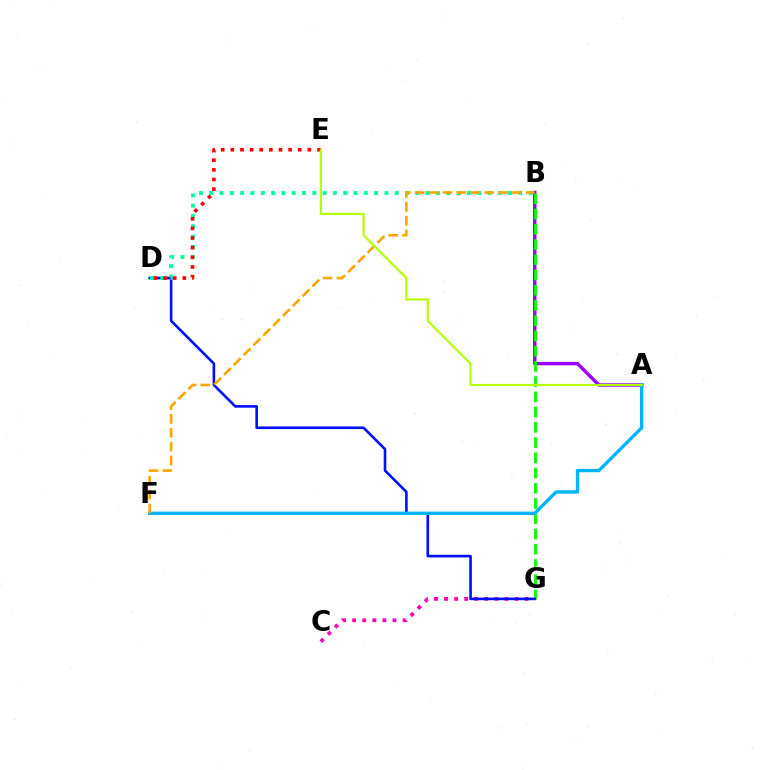{('C', 'G'): [{'color': '#ff00bd', 'line_style': 'dotted', 'thickness': 2.74}], ('A', 'B'): [{'color': '#9b00ff', 'line_style': 'solid', 'thickness': 2.47}], ('B', 'G'): [{'color': '#08ff00', 'line_style': 'dashed', 'thickness': 2.07}], ('D', 'G'): [{'color': '#0010ff', 'line_style': 'solid', 'thickness': 1.89}], ('B', 'D'): [{'color': '#00ff9d', 'line_style': 'dotted', 'thickness': 2.8}], ('D', 'E'): [{'color': '#ff0000', 'line_style': 'dotted', 'thickness': 2.62}], ('A', 'F'): [{'color': '#00b5ff', 'line_style': 'solid', 'thickness': 2.42}], ('B', 'F'): [{'color': '#ffa500', 'line_style': 'dashed', 'thickness': 1.89}], ('A', 'E'): [{'color': '#b3ff00', 'line_style': 'solid', 'thickness': 1.56}]}